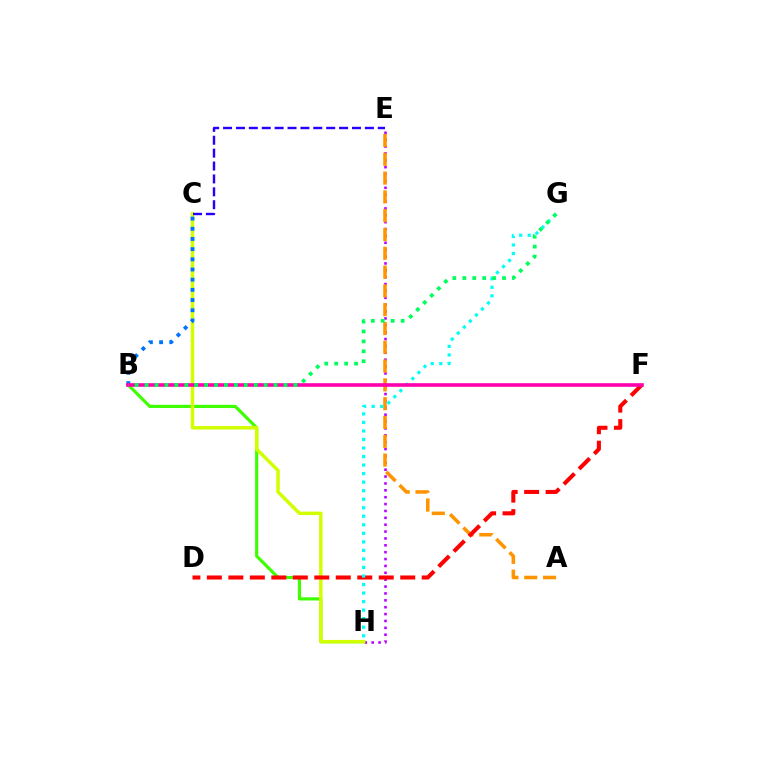{('E', 'H'): [{'color': '#b900ff', 'line_style': 'dotted', 'thickness': 1.87}], ('B', 'H'): [{'color': '#3dff00', 'line_style': 'solid', 'thickness': 2.27}], ('C', 'H'): [{'color': '#d1ff00', 'line_style': 'solid', 'thickness': 2.49}], ('A', 'E'): [{'color': '#ff9400', 'line_style': 'dashed', 'thickness': 2.55}], ('D', 'F'): [{'color': '#ff0000', 'line_style': 'dashed', 'thickness': 2.92}], ('B', 'C'): [{'color': '#0074ff', 'line_style': 'dotted', 'thickness': 2.77}], ('G', 'H'): [{'color': '#00fff6', 'line_style': 'dotted', 'thickness': 2.32}], ('C', 'E'): [{'color': '#2500ff', 'line_style': 'dashed', 'thickness': 1.75}], ('B', 'F'): [{'color': '#ff00ac', 'line_style': 'solid', 'thickness': 2.6}], ('B', 'G'): [{'color': '#00ff5c', 'line_style': 'dotted', 'thickness': 2.7}]}